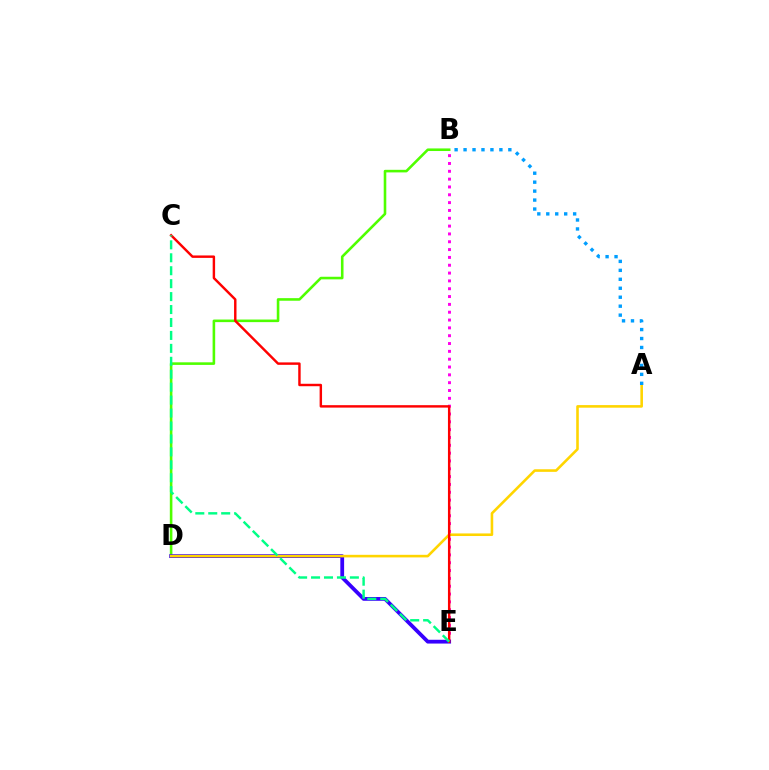{('B', 'D'): [{'color': '#4fff00', 'line_style': 'solid', 'thickness': 1.87}], ('B', 'E'): [{'color': '#ff00ed', 'line_style': 'dotted', 'thickness': 2.13}], ('D', 'E'): [{'color': '#3700ff', 'line_style': 'solid', 'thickness': 2.73}], ('A', 'D'): [{'color': '#ffd500', 'line_style': 'solid', 'thickness': 1.86}], ('C', 'E'): [{'color': '#ff0000', 'line_style': 'solid', 'thickness': 1.75}, {'color': '#00ff86', 'line_style': 'dashed', 'thickness': 1.76}], ('A', 'B'): [{'color': '#009eff', 'line_style': 'dotted', 'thickness': 2.43}]}